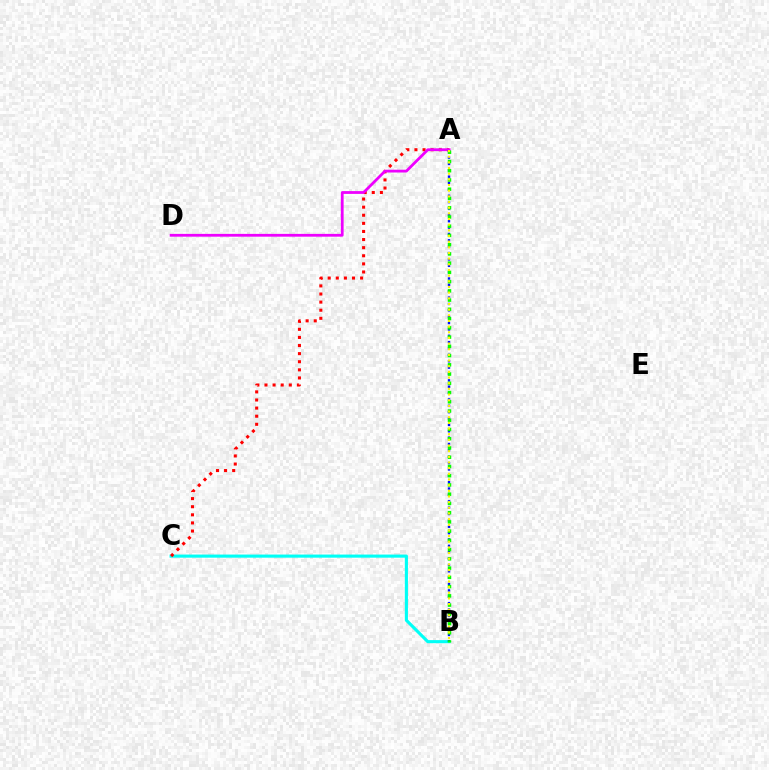{('B', 'C'): [{'color': '#00fff6', 'line_style': 'solid', 'thickness': 2.23}], ('A', 'C'): [{'color': '#ff0000', 'line_style': 'dotted', 'thickness': 2.2}], ('A', 'D'): [{'color': '#ee00ff', 'line_style': 'solid', 'thickness': 2.01}], ('A', 'B'): [{'color': '#0010ff', 'line_style': 'dotted', 'thickness': 1.73}, {'color': '#08ff00', 'line_style': 'dotted', 'thickness': 2.51}, {'color': '#fcf500', 'line_style': 'dotted', 'thickness': 1.54}]}